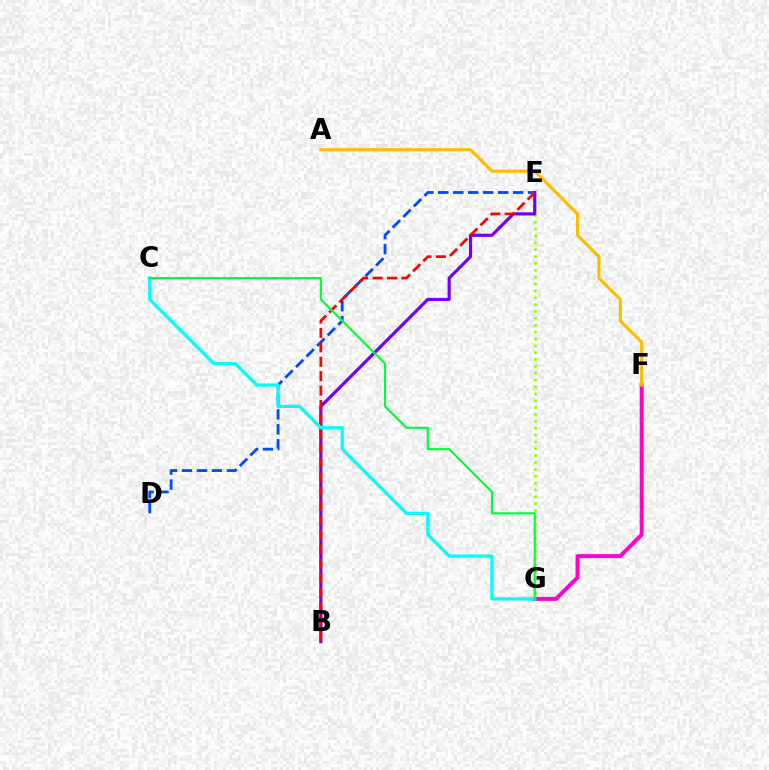{('E', 'G'): [{'color': '#84ff00', 'line_style': 'dotted', 'thickness': 1.87}], ('D', 'E'): [{'color': '#004bff', 'line_style': 'dashed', 'thickness': 2.03}], ('B', 'E'): [{'color': '#7200ff', 'line_style': 'solid', 'thickness': 2.28}, {'color': '#ff0000', 'line_style': 'dashed', 'thickness': 1.96}], ('F', 'G'): [{'color': '#ff00cf', 'line_style': 'solid', 'thickness': 2.84}], ('A', 'F'): [{'color': '#ffbd00', 'line_style': 'solid', 'thickness': 2.26}], ('C', 'G'): [{'color': '#00fff6', 'line_style': 'solid', 'thickness': 2.33}, {'color': '#00ff39', 'line_style': 'solid', 'thickness': 1.54}]}